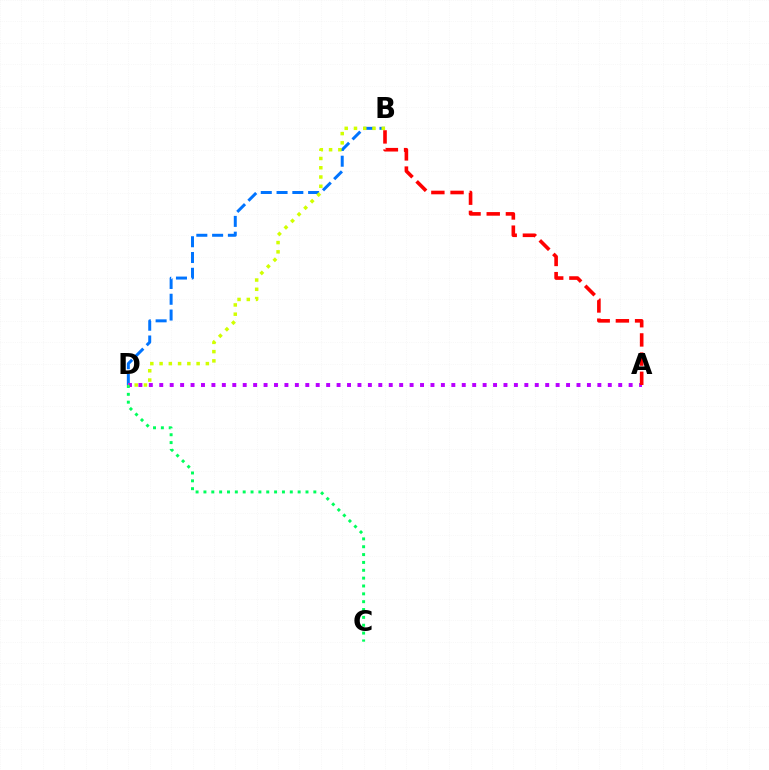{('B', 'D'): [{'color': '#0074ff', 'line_style': 'dashed', 'thickness': 2.14}, {'color': '#d1ff00', 'line_style': 'dotted', 'thickness': 2.52}], ('A', 'D'): [{'color': '#b900ff', 'line_style': 'dotted', 'thickness': 2.83}], ('C', 'D'): [{'color': '#00ff5c', 'line_style': 'dotted', 'thickness': 2.13}], ('A', 'B'): [{'color': '#ff0000', 'line_style': 'dashed', 'thickness': 2.61}]}